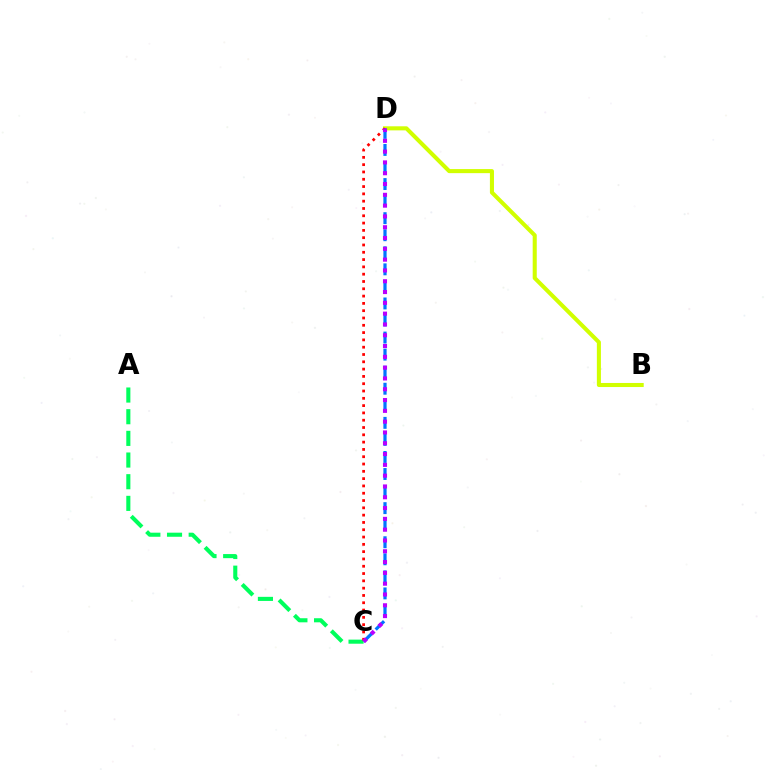{('B', 'D'): [{'color': '#d1ff00', 'line_style': 'solid', 'thickness': 2.93}], ('C', 'D'): [{'color': '#0074ff', 'line_style': 'dashed', 'thickness': 2.32}, {'color': '#ff0000', 'line_style': 'dotted', 'thickness': 1.98}, {'color': '#b900ff', 'line_style': 'dotted', 'thickness': 2.93}], ('A', 'C'): [{'color': '#00ff5c', 'line_style': 'dashed', 'thickness': 2.94}]}